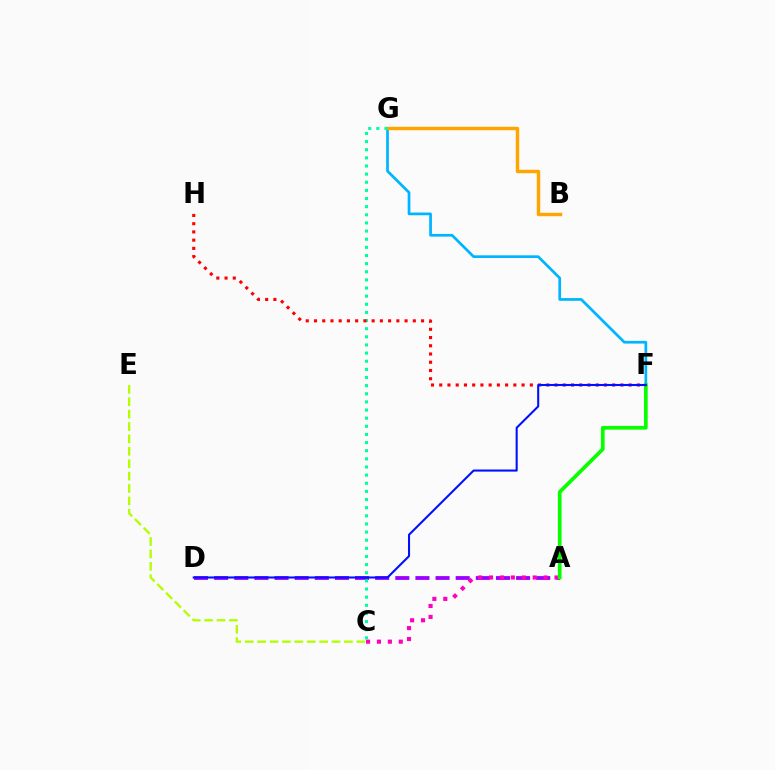{('F', 'G'): [{'color': '#00b5ff', 'line_style': 'solid', 'thickness': 1.96}], ('A', 'D'): [{'color': '#9b00ff', 'line_style': 'dashed', 'thickness': 2.73}], ('A', 'C'): [{'color': '#ff00bd', 'line_style': 'dotted', 'thickness': 2.96}], ('B', 'G'): [{'color': '#ffa500', 'line_style': 'solid', 'thickness': 2.46}], ('A', 'F'): [{'color': '#08ff00', 'line_style': 'solid', 'thickness': 2.67}], ('C', 'G'): [{'color': '#00ff9d', 'line_style': 'dotted', 'thickness': 2.21}], ('F', 'H'): [{'color': '#ff0000', 'line_style': 'dotted', 'thickness': 2.24}], ('C', 'E'): [{'color': '#b3ff00', 'line_style': 'dashed', 'thickness': 1.68}], ('D', 'F'): [{'color': '#0010ff', 'line_style': 'solid', 'thickness': 1.5}]}